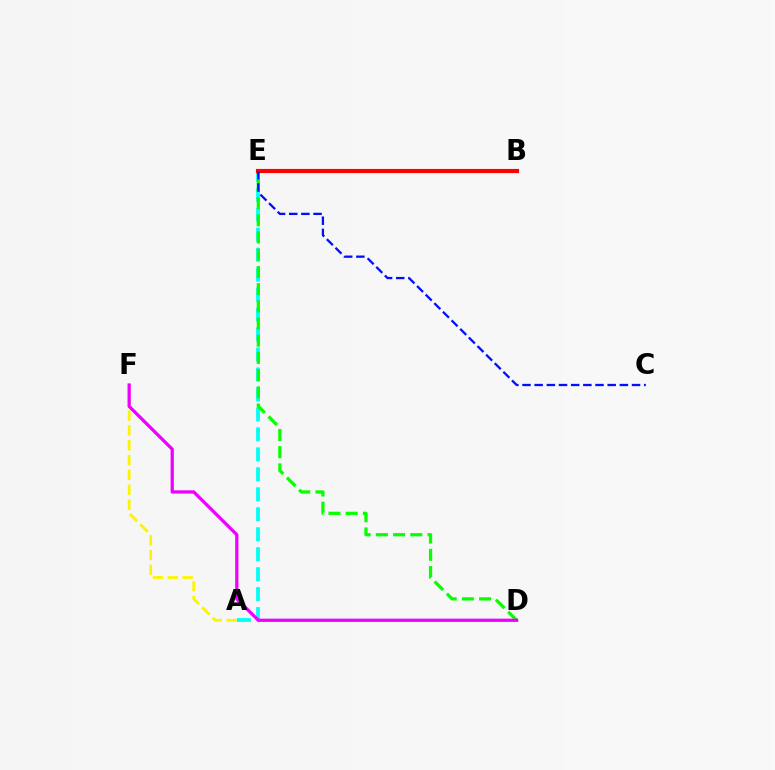{('A', 'E'): [{'color': '#00fff6', 'line_style': 'dashed', 'thickness': 2.71}], ('A', 'F'): [{'color': '#fcf500', 'line_style': 'dashed', 'thickness': 2.02}], ('D', 'E'): [{'color': '#08ff00', 'line_style': 'dashed', 'thickness': 2.34}], ('B', 'E'): [{'color': '#ff0000', 'line_style': 'solid', 'thickness': 2.98}], ('D', 'F'): [{'color': '#ee00ff', 'line_style': 'solid', 'thickness': 2.33}], ('C', 'E'): [{'color': '#0010ff', 'line_style': 'dashed', 'thickness': 1.65}]}